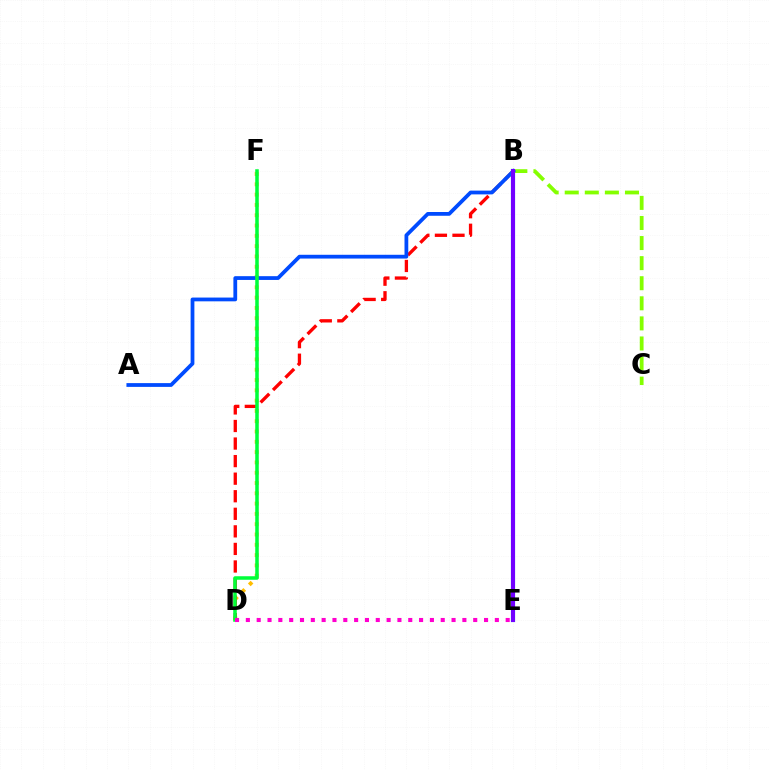{('D', 'F'): [{'color': '#ffbd00', 'line_style': 'dotted', 'thickness': 2.8}, {'color': '#00ff39', 'line_style': 'solid', 'thickness': 2.54}], ('B', 'D'): [{'color': '#ff0000', 'line_style': 'dashed', 'thickness': 2.39}], ('B', 'C'): [{'color': '#84ff00', 'line_style': 'dashed', 'thickness': 2.73}], ('A', 'B'): [{'color': '#004bff', 'line_style': 'solid', 'thickness': 2.72}], ('B', 'E'): [{'color': '#00fff6', 'line_style': 'solid', 'thickness': 2.97}, {'color': '#7200ff', 'line_style': 'solid', 'thickness': 2.96}], ('D', 'E'): [{'color': '#ff00cf', 'line_style': 'dotted', 'thickness': 2.94}]}